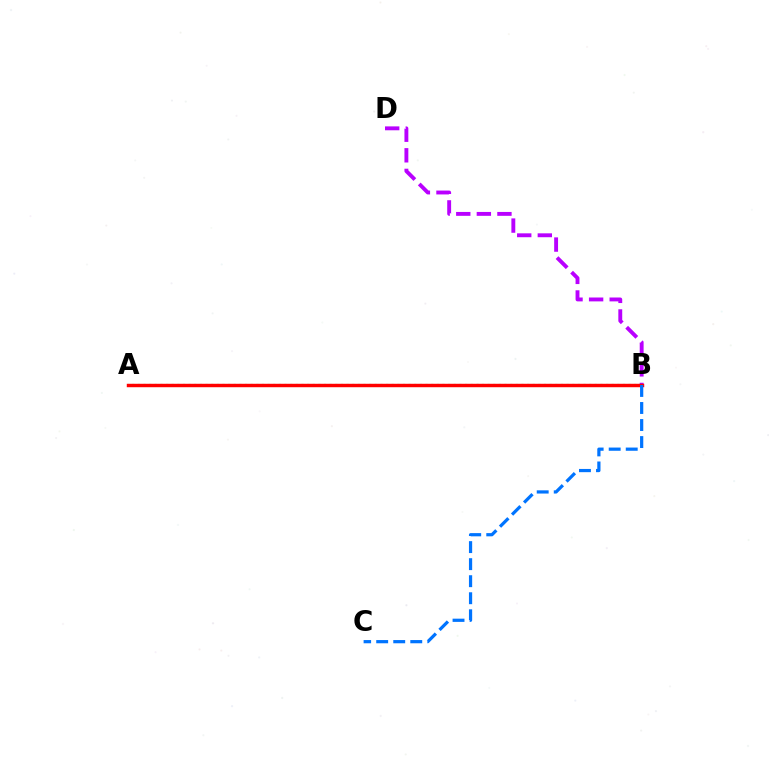{('A', 'B'): [{'color': '#00ff5c', 'line_style': 'dotted', 'thickness': 1.53}, {'color': '#d1ff00', 'line_style': 'dashed', 'thickness': 2.17}, {'color': '#ff0000', 'line_style': 'solid', 'thickness': 2.47}], ('B', 'D'): [{'color': '#b900ff', 'line_style': 'dashed', 'thickness': 2.8}], ('B', 'C'): [{'color': '#0074ff', 'line_style': 'dashed', 'thickness': 2.31}]}